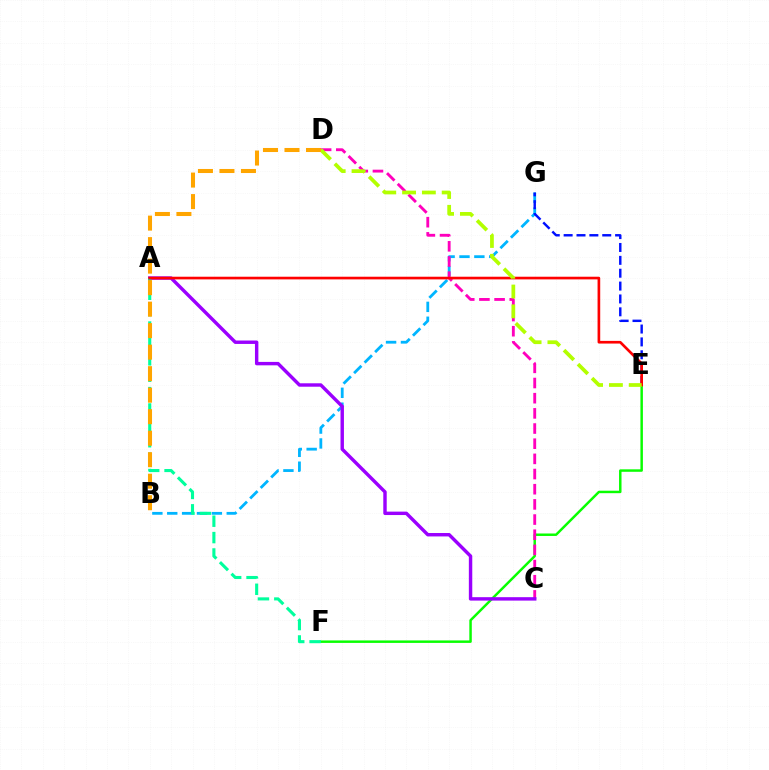{('E', 'F'): [{'color': '#08ff00', 'line_style': 'solid', 'thickness': 1.78}], ('B', 'G'): [{'color': '#00b5ff', 'line_style': 'dashed', 'thickness': 2.02}], ('C', 'D'): [{'color': '#ff00bd', 'line_style': 'dashed', 'thickness': 2.06}], ('A', 'C'): [{'color': '#9b00ff', 'line_style': 'solid', 'thickness': 2.46}], ('A', 'F'): [{'color': '#00ff9d', 'line_style': 'dashed', 'thickness': 2.23}], ('E', 'G'): [{'color': '#0010ff', 'line_style': 'dashed', 'thickness': 1.75}], ('A', 'E'): [{'color': '#ff0000', 'line_style': 'solid', 'thickness': 1.92}], ('D', 'E'): [{'color': '#b3ff00', 'line_style': 'dashed', 'thickness': 2.69}], ('B', 'D'): [{'color': '#ffa500', 'line_style': 'dashed', 'thickness': 2.92}]}